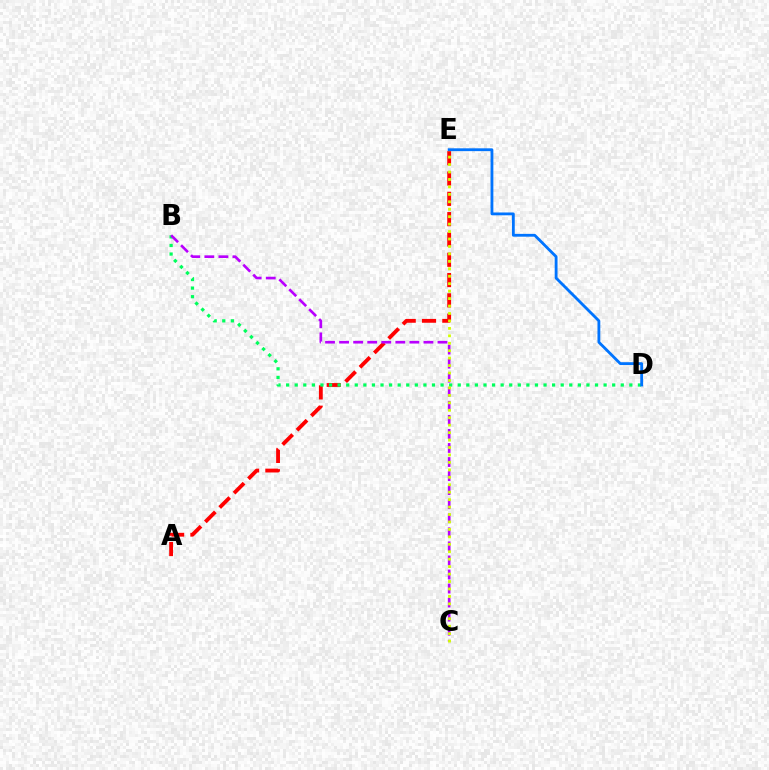{('A', 'E'): [{'color': '#ff0000', 'line_style': 'dashed', 'thickness': 2.76}], ('B', 'D'): [{'color': '#00ff5c', 'line_style': 'dotted', 'thickness': 2.33}], ('B', 'C'): [{'color': '#b900ff', 'line_style': 'dashed', 'thickness': 1.91}], ('C', 'E'): [{'color': '#d1ff00', 'line_style': 'dotted', 'thickness': 2.02}], ('D', 'E'): [{'color': '#0074ff', 'line_style': 'solid', 'thickness': 2.03}]}